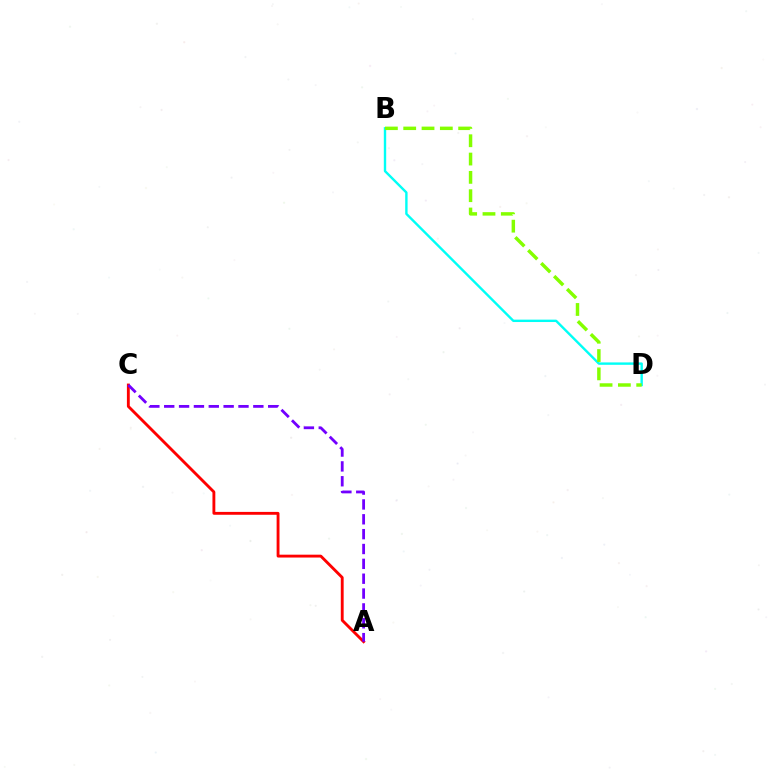{('B', 'D'): [{'color': '#00fff6', 'line_style': 'solid', 'thickness': 1.72}, {'color': '#84ff00', 'line_style': 'dashed', 'thickness': 2.49}], ('A', 'C'): [{'color': '#ff0000', 'line_style': 'solid', 'thickness': 2.06}, {'color': '#7200ff', 'line_style': 'dashed', 'thickness': 2.02}]}